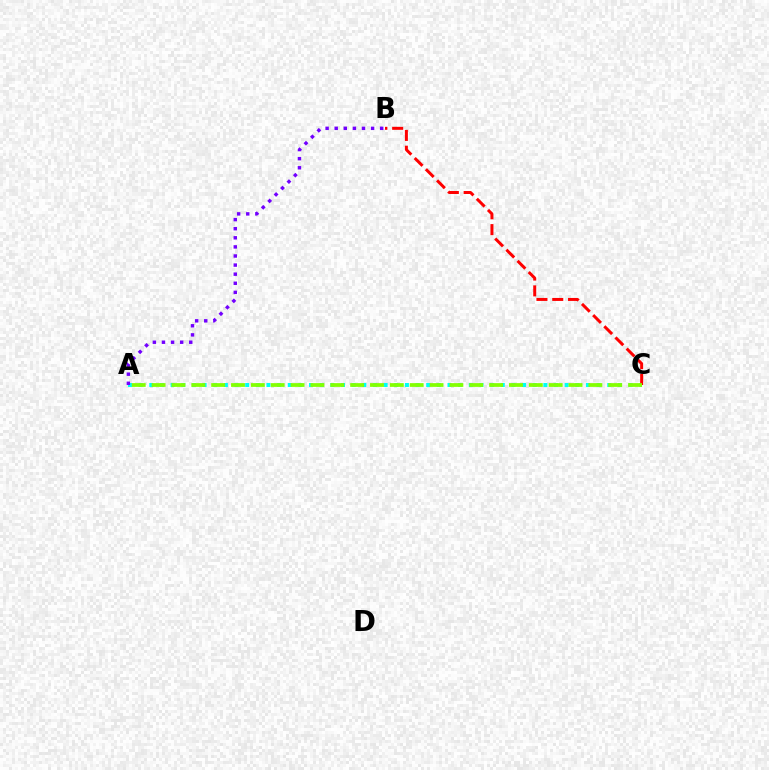{('A', 'C'): [{'color': '#00fff6', 'line_style': 'dotted', 'thickness': 2.89}, {'color': '#84ff00', 'line_style': 'dashed', 'thickness': 2.7}], ('B', 'C'): [{'color': '#ff0000', 'line_style': 'dashed', 'thickness': 2.15}], ('A', 'B'): [{'color': '#7200ff', 'line_style': 'dotted', 'thickness': 2.47}]}